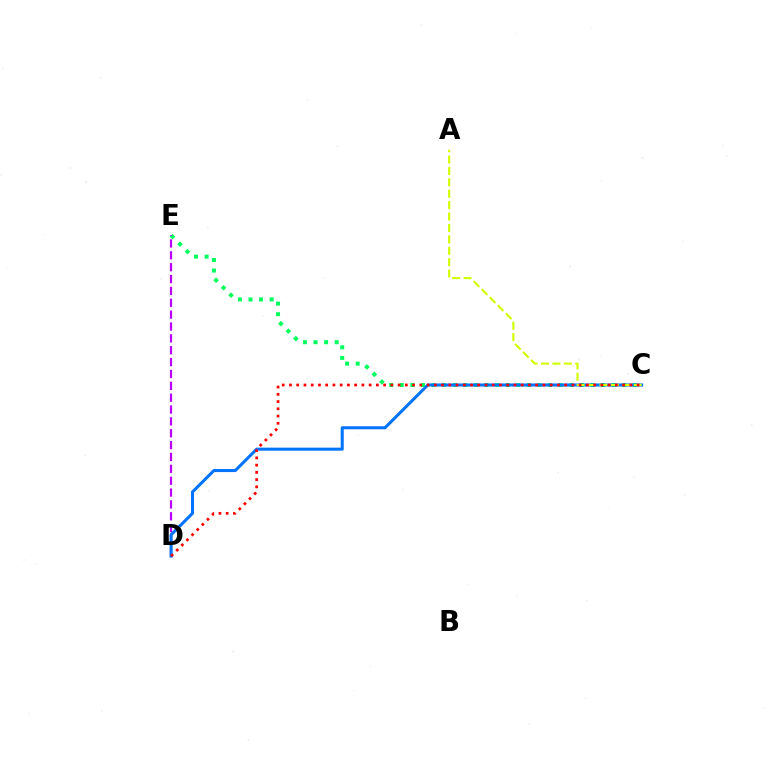{('C', 'E'): [{'color': '#00ff5c', 'line_style': 'dotted', 'thickness': 2.88}], ('D', 'E'): [{'color': '#b900ff', 'line_style': 'dashed', 'thickness': 1.61}], ('C', 'D'): [{'color': '#0074ff', 'line_style': 'solid', 'thickness': 2.19}, {'color': '#ff0000', 'line_style': 'dotted', 'thickness': 1.97}], ('A', 'C'): [{'color': '#d1ff00', 'line_style': 'dashed', 'thickness': 1.55}]}